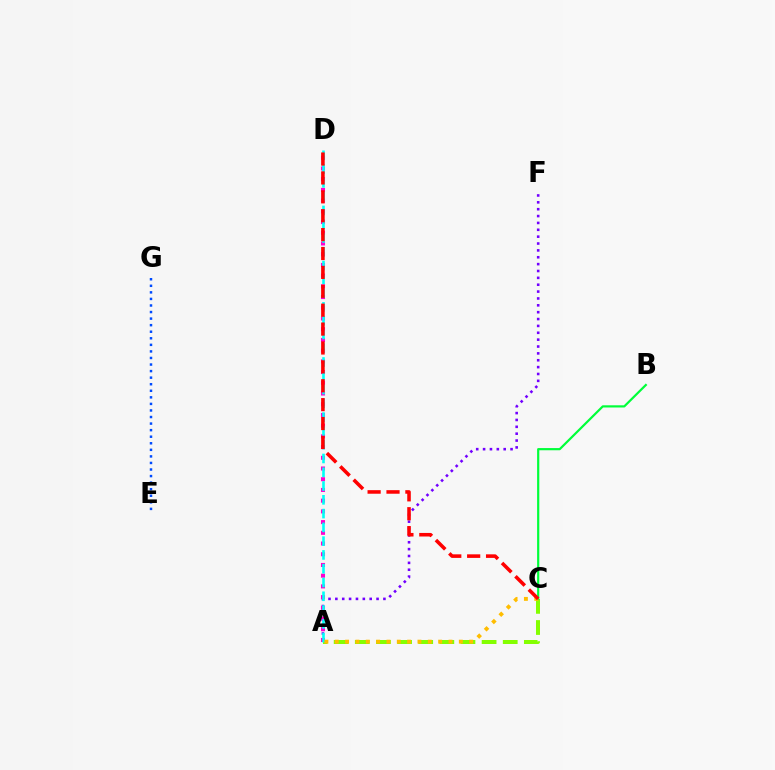{('A', 'F'): [{'color': '#7200ff', 'line_style': 'dotted', 'thickness': 1.87}], ('A', 'C'): [{'color': '#84ff00', 'line_style': 'dashed', 'thickness': 2.87}, {'color': '#ffbd00', 'line_style': 'dotted', 'thickness': 2.81}], ('A', 'D'): [{'color': '#ff00cf', 'line_style': 'dotted', 'thickness': 2.91}, {'color': '#00fff6', 'line_style': 'dashed', 'thickness': 1.87}], ('B', 'C'): [{'color': '#00ff39', 'line_style': 'solid', 'thickness': 1.58}], ('E', 'G'): [{'color': '#004bff', 'line_style': 'dotted', 'thickness': 1.78}], ('C', 'D'): [{'color': '#ff0000', 'line_style': 'dashed', 'thickness': 2.57}]}